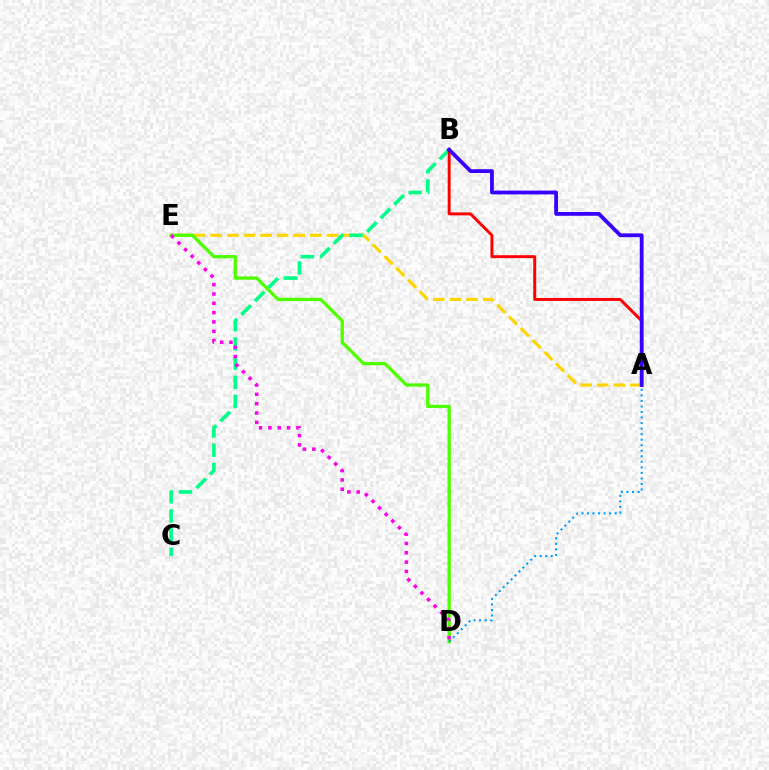{('A', 'E'): [{'color': '#ffd500', 'line_style': 'dashed', 'thickness': 2.26}], ('D', 'E'): [{'color': '#4fff00', 'line_style': 'solid', 'thickness': 2.39}, {'color': '#ff00ed', 'line_style': 'dotted', 'thickness': 2.54}], ('B', 'C'): [{'color': '#00ff86', 'line_style': 'dashed', 'thickness': 2.61}], ('A', 'B'): [{'color': '#ff0000', 'line_style': 'solid', 'thickness': 2.13}, {'color': '#3700ff', 'line_style': 'solid', 'thickness': 2.73}], ('A', 'D'): [{'color': '#009eff', 'line_style': 'dotted', 'thickness': 1.5}]}